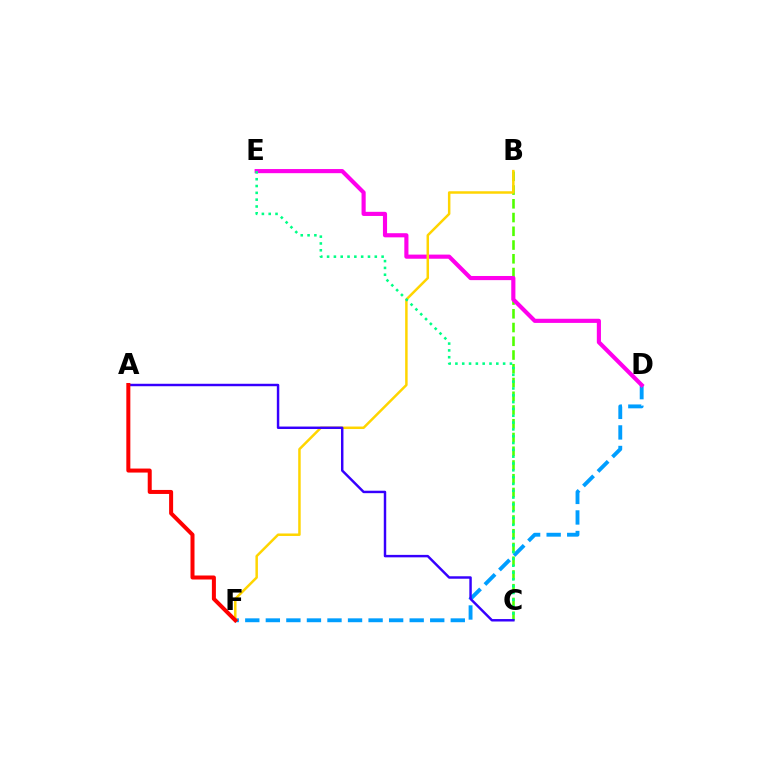{('D', 'F'): [{'color': '#009eff', 'line_style': 'dashed', 'thickness': 2.79}], ('B', 'C'): [{'color': '#4fff00', 'line_style': 'dashed', 'thickness': 1.87}], ('D', 'E'): [{'color': '#ff00ed', 'line_style': 'solid', 'thickness': 2.98}], ('B', 'F'): [{'color': '#ffd500', 'line_style': 'solid', 'thickness': 1.79}], ('C', 'E'): [{'color': '#00ff86', 'line_style': 'dotted', 'thickness': 1.85}], ('A', 'C'): [{'color': '#3700ff', 'line_style': 'solid', 'thickness': 1.77}], ('A', 'F'): [{'color': '#ff0000', 'line_style': 'solid', 'thickness': 2.89}]}